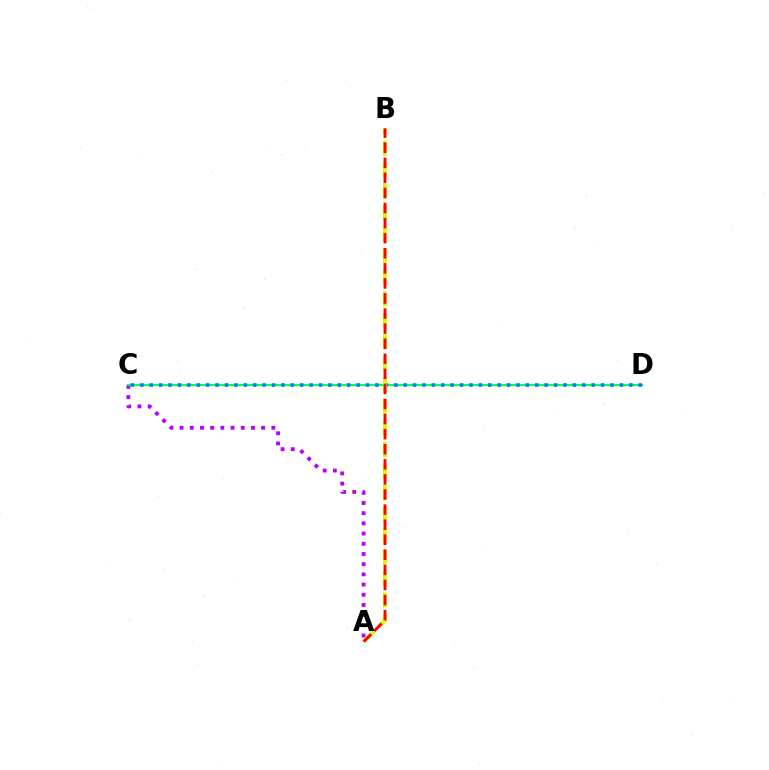{('A', 'C'): [{'color': '#b900ff', 'line_style': 'dotted', 'thickness': 2.77}], ('C', 'D'): [{'color': '#00ff5c', 'line_style': 'solid', 'thickness': 1.56}, {'color': '#0074ff', 'line_style': 'dotted', 'thickness': 2.55}], ('A', 'B'): [{'color': '#d1ff00', 'line_style': 'dashed', 'thickness': 2.92}, {'color': '#ff0000', 'line_style': 'dashed', 'thickness': 2.05}]}